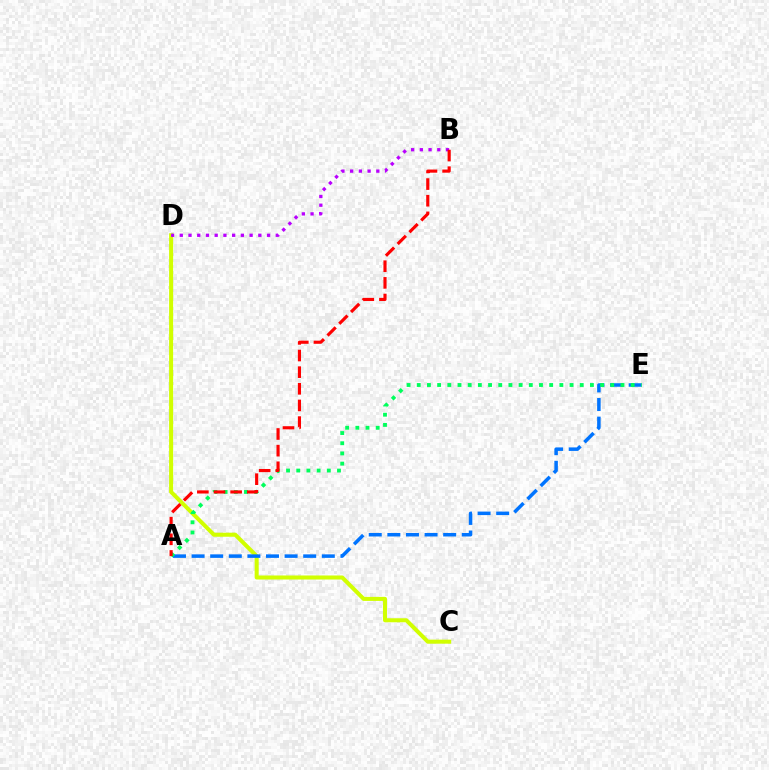{('C', 'D'): [{'color': '#d1ff00', 'line_style': 'solid', 'thickness': 2.91}], ('A', 'E'): [{'color': '#0074ff', 'line_style': 'dashed', 'thickness': 2.53}, {'color': '#00ff5c', 'line_style': 'dotted', 'thickness': 2.77}], ('B', 'D'): [{'color': '#b900ff', 'line_style': 'dotted', 'thickness': 2.37}], ('A', 'B'): [{'color': '#ff0000', 'line_style': 'dashed', 'thickness': 2.26}]}